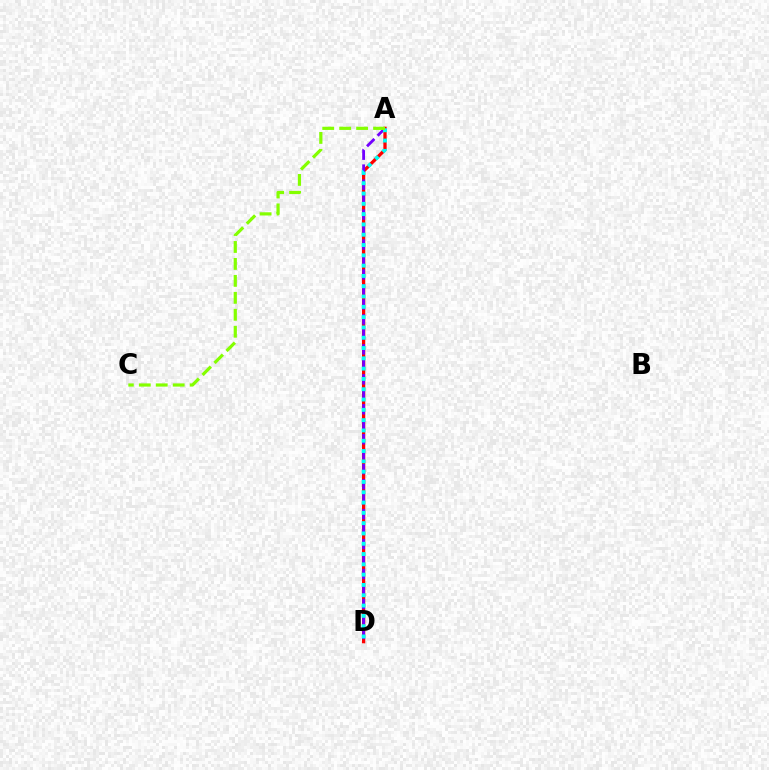{('A', 'D'): [{'color': '#ff0000', 'line_style': 'solid', 'thickness': 2.36}, {'color': '#7200ff', 'line_style': 'dashed', 'thickness': 2.03}, {'color': '#00fff6', 'line_style': 'dotted', 'thickness': 2.8}], ('A', 'C'): [{'color': '#84ff00', 'line_style': 'dashed', 'thickness': 2.3}]}